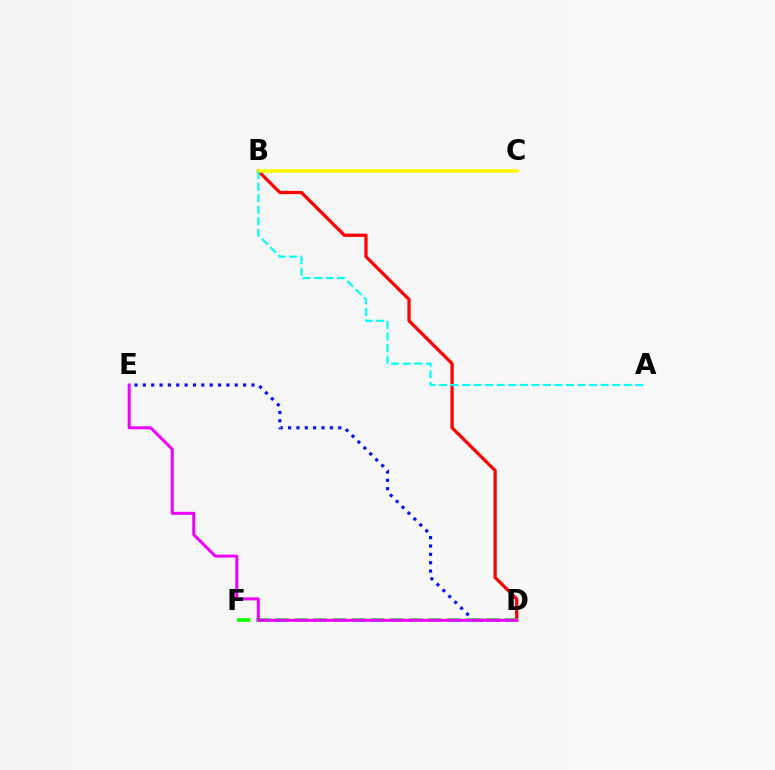{('B', 'D'): [{'color': '#ff0000', 'line_style': 'solid', 'thickness': 2.34}], ('B', 'C'): [{'color': '#fcf500', 'line_style': 'solid', 'thickness': 2.53}], ('D', 'E'): [{'color': '#0010ff', 'line_style': 'dotted', 'thickness': 2.27}, {'color': '#ee00ff', 'line_style': 'solid', 'thickness': 2.16}], ('D', 'F'): [{'color': '#08ff00', 'line_style': 'dashed', 'thickness': 2.6}], ('A', 'B'): [{'color': '#00fff6', 'line_style': 'dashed', 'thickness': 1.57}]}